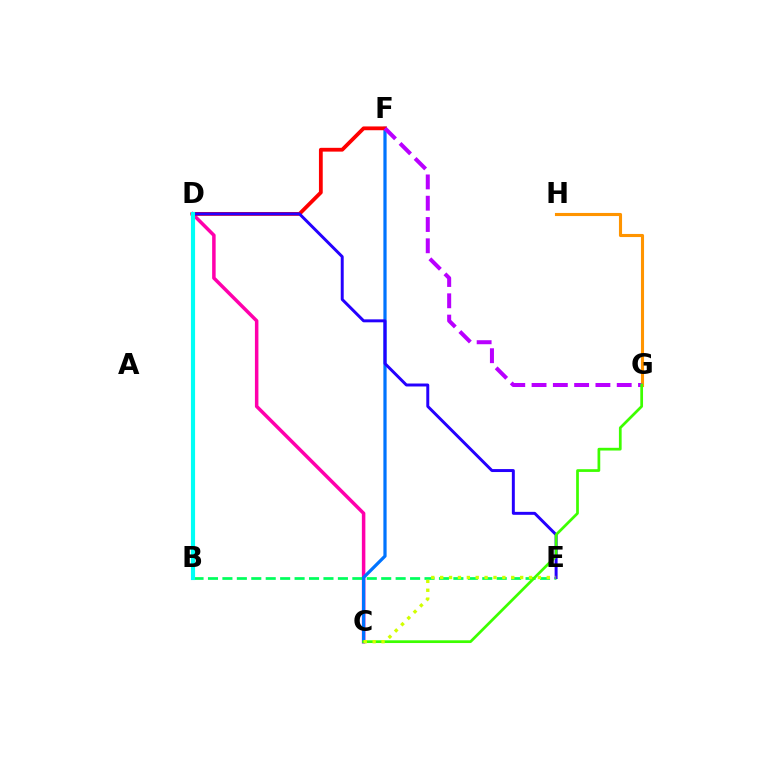{('C', 'D'): [{'color': '#ff00ac', 'line_style': 'solid', 'thickness': 2.52}], ('B', 'E'): [{'color': '#00ff5c', 'line_style': 'dashed', 'thickness': 1.96}], ('C', 'F'): [{'color': '#0074ff', 'line_style': 'solid', 'thickness': 2.33}], ('D', 'F'): [{'color': '#ff0000', 'line_style': 'solid', 'thickness': 2.73}], ('G', 'H'): [{'color': '#ff9400', 'line_style': 'solid', 'thickness': 2.23}], ('D', 'E'): [{'color': '#2500ff', 'line_style': 'solid', 'thickness': 2.13}], ('F', 'G'): [{'color': '#b900ff', 'line_style': 'dashed', 'thickness': 2.89}], ('C', 'G'): [{'color': '#3dff00', 'line_style': 'solid', 'thickness': 1.96}], ('B', 'D'): [{'color': '#00fff6', 'line_style': 'solid', 'thickness': 2.98}], ('C', 'E'): [{'color': '#d1ff00', 'line_style': 'dotted', 'thickness': 2.41}]}